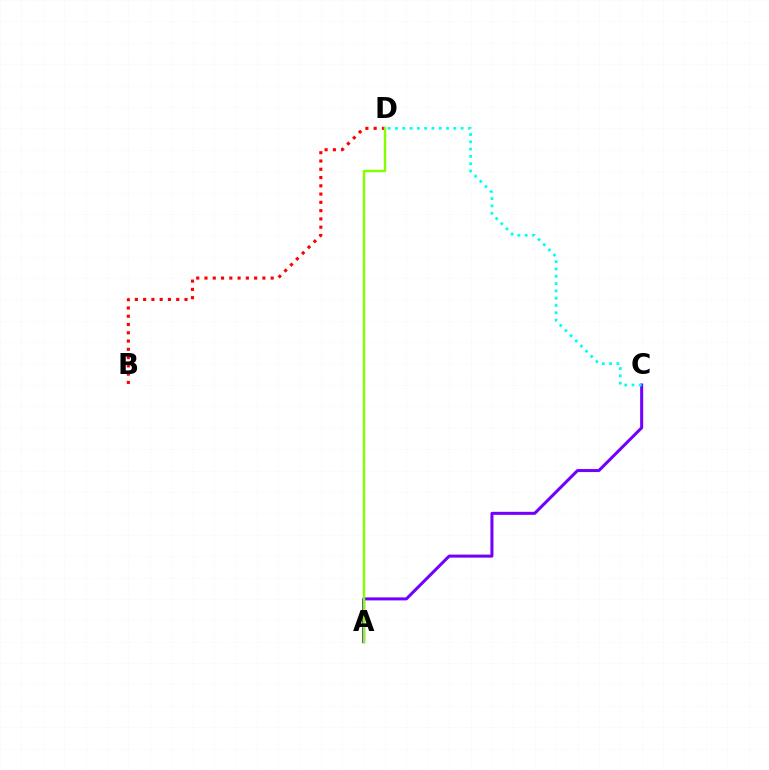{('B', 'D'): [{'color': '#ff0000', 'line_style': 'dotted', 'thickness': 2.25}], ('A', 'C'): [{'color': '#7200ff', 'line_style': 'solid', 'thickness': 2.18}], ('A', 'D'): [{'color': '#84ff00', 'line_style': 'solid', 'thickness': 1.75}], ('C', 'D'): [{'color': '#00fff6', 'line_style': 'dotted', 'thickness': 1.98}]}